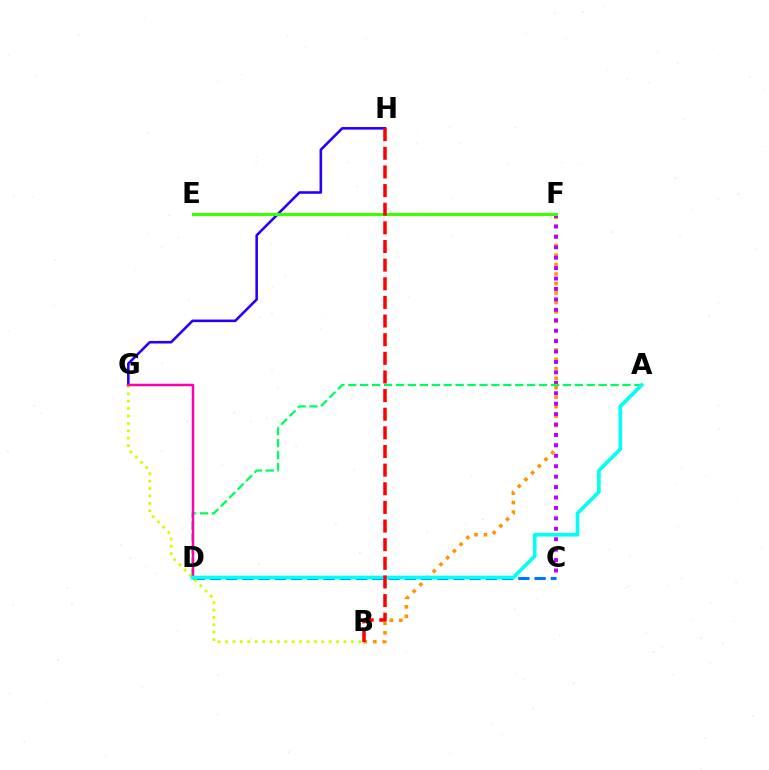{('B', 'F'): [{'color': '#ff9400', 'line_style': 'dotted', 'thickness': 2.57}], ('C', 'F'): [{'color': '#b900ff', 'line_style': 'dotted', 'thickness': 2.83}], ('G', 'H'): [{'color': '#2500ff', 'line_style': 'solid', 'thickness': 1.86}], ('C', 'D'): [{'color': '#0074ff', 'line_style': 'dashed', 'thickness': 2.21}], ('A', 'D'): [{'color': '#00ff5c', 'line_style': 'dashed', 'thickness': 1.62}, {'color': '#00fff6', 'line_style': 'solid', 'thickness': 2.63}], ('B', 'G'): [{'color': '#d1ff00', 'line_style': 'dotted', 'thickness': 2.01}], ('E', 'F'): [{'color': '#3dff00', 'line_style': 'solid', 'thickness': 2.24}], ('D', 'G'): [{'color': '#ff00ac', 'line_style': 'solid', 'thickness': 1.79}], ('B', 'H'): [{'color': '#ff0000', 'line_style': 'dashed', 'thickness': 2.53}]}